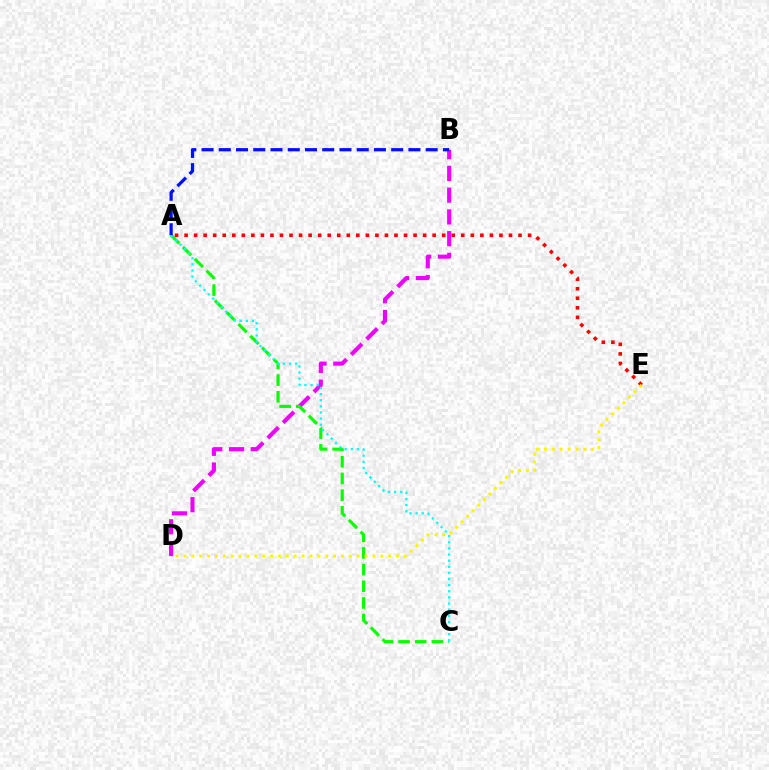{('B', 'D'): [{'color': '#ee00ff', 'line_style': 'dashed', 'thickness': 2.95}], ('A', 'C'): [{'color': '#08ff00', 'line_style': 'dashed', 'thickness': 2.26}, {'color': '#00fff6', 'line_style': 'dotted', 'thickness': 1.66}], ('A', 'E'): [{'color': '#ff0000', 'line_style': 'dotted', 'thickness': 2.59}], ('D', 'E'): [{'color': '#fcf500', 'line_style': 'dotted', 'thickness': 2.14}], ('A', 'B'): [{'color': '#0010ff', 'line_style': 'dashed', 'thickness': 2.34}]}